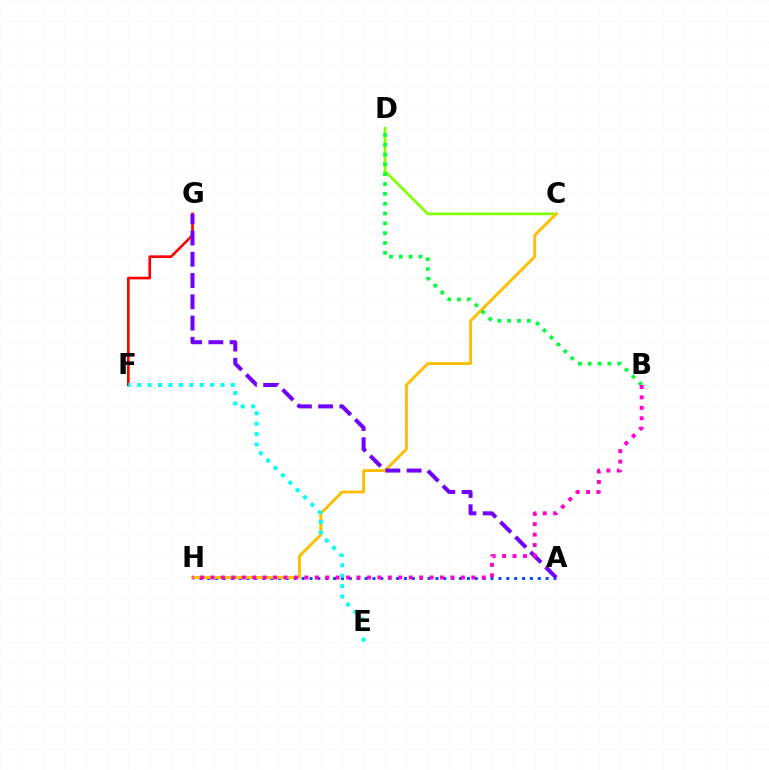{('C', 'D'): [{'color': '#84ff00', 'line_style': 'solid', 'thickness': 1.93}], ('A', 'H'): [{'color': '#004bff', 'line_style': 'dotted', 'thickness': 2.14}], ('C', 'H'): [{'color': '#ffbd00', 'line_style': 'solid', 'thickness': 2.08}], ('F', 'G'): [{'color': '#ff0000', 'line_style': 'solid', 'thickness': 1.9}], ('B', 'D'): [{'color': '#00ff39', 'line_style': 'dotted', 'thickness': 2.67}], ('E', 'F'): [{'color': '#00fff6', 'line_style': 'dotted', 'thickness': 2.83}], ('A', 'G'): [{'color': '#7200ff', 'line_style': 'dashed', 'thickness': 2.89}], ('B', 'H'): [{'color': '#ff00cf', 'line_style': 'dotted', 'thickness': 2.83}]}